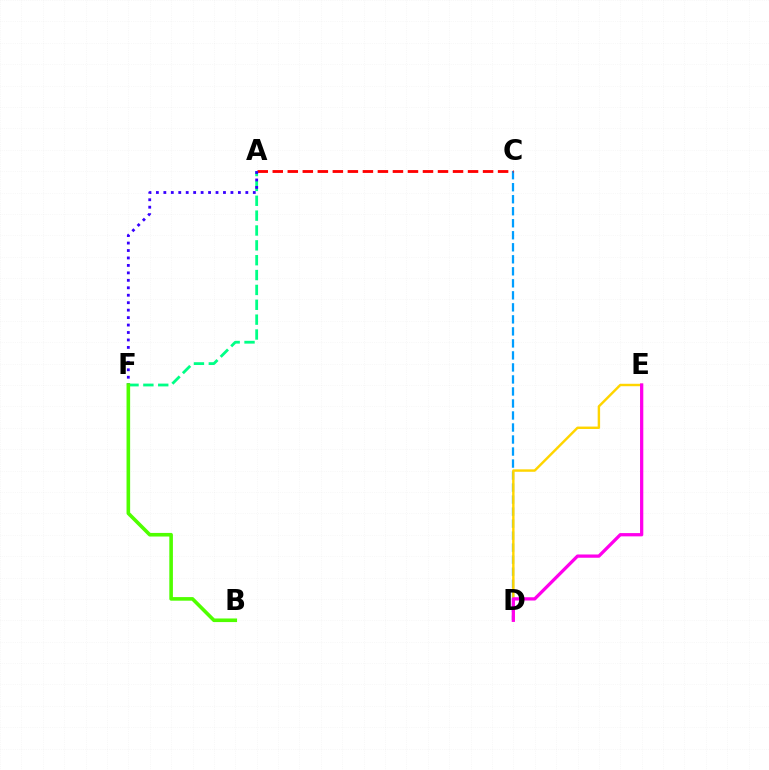{('A', 'F'): [{'color': '#00ff86', 'line_style': 'dashed', 'thickness': 2.02}, {'color': '#3700ff', 'line_style': 'dotted', 'thickness': 2.03}], ('C', 'D'): [{'color': '#009eff', 'line_style': 'dashed', 'thickness': 1.63}], ('A', 'C'): [{'color': '#ff0000', 'line_style': 'dashed', 'thickness': 2.04}], ('D', 'E'): [{'color': '#ffd500', 'line_style': 'solid', 'thickness': 1.75}, {'color': '#ff00ed', 'line_style': 'solid', 'thickness': 2.36}], ('B', 'F'): [{'color': '#4fff00', 'line_style': 'solid', 'thickness': 2.59}]}